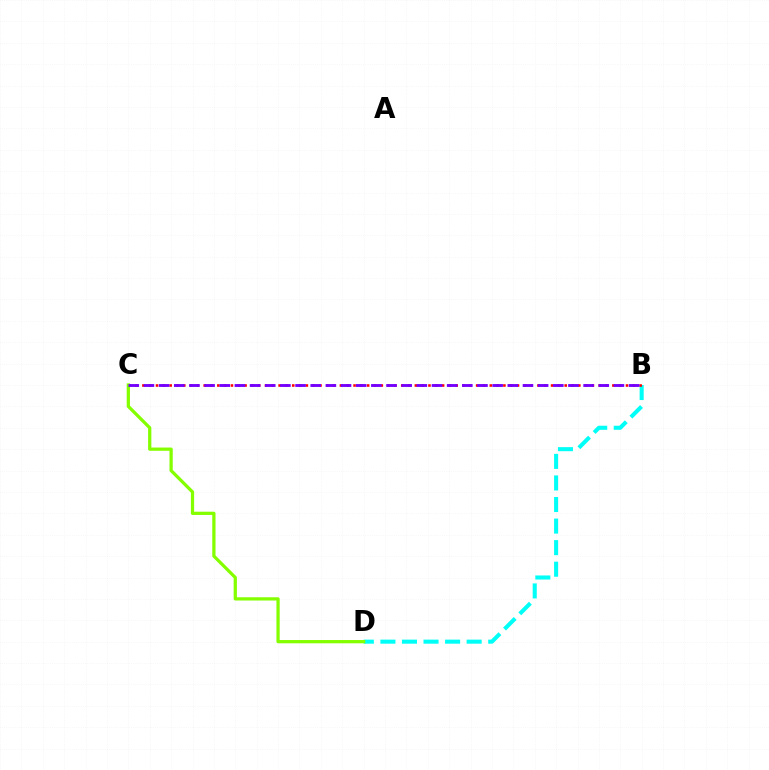{('B', 'D'): [{'color': '#00fff6', 'line_style': 'dashed', 'thickness': 2.93}], ('B', 'C'): [{'color': '#ff0000', 'line_style': 'dotted', 'thickness': 1.85}, {'color': '#7200ff', 'line_style': 'dashed', 'thickness': 2.06}], ('C', 'D'): [{'color': '#84ff00', 'line_style': 'solid', 'thickness': 2.34}]}